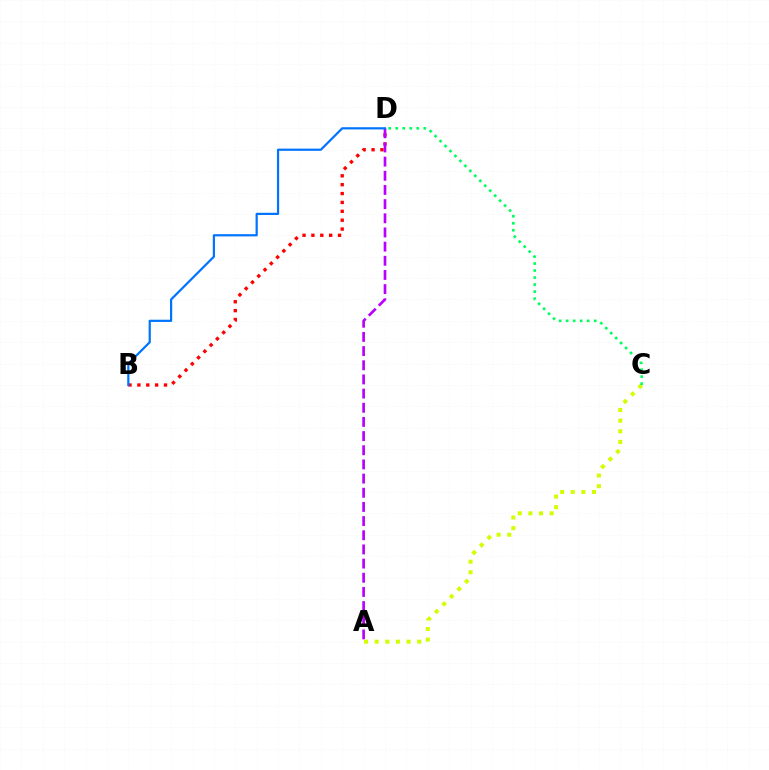{('B', 'D'): [{'color': '#ff0000', 'line_style': 'dotted', 'thickness': 2.41}, {'color': '#0074ff', 'line_style': 'solid', 'thickness': 1.59}], ('A', 'D'): [{'color': '#b900ff', 'line_style': 'dashed', 'thickness': 1.92}], ('A', 'C'): [{'color': '#d1ff00', 'line_style': 'dotted', 'thickness': 2.89}], ('C', 'D'): [{'color': '#00ff5c', 'line_style': 'dotted', 'thickness': 1.91}]}